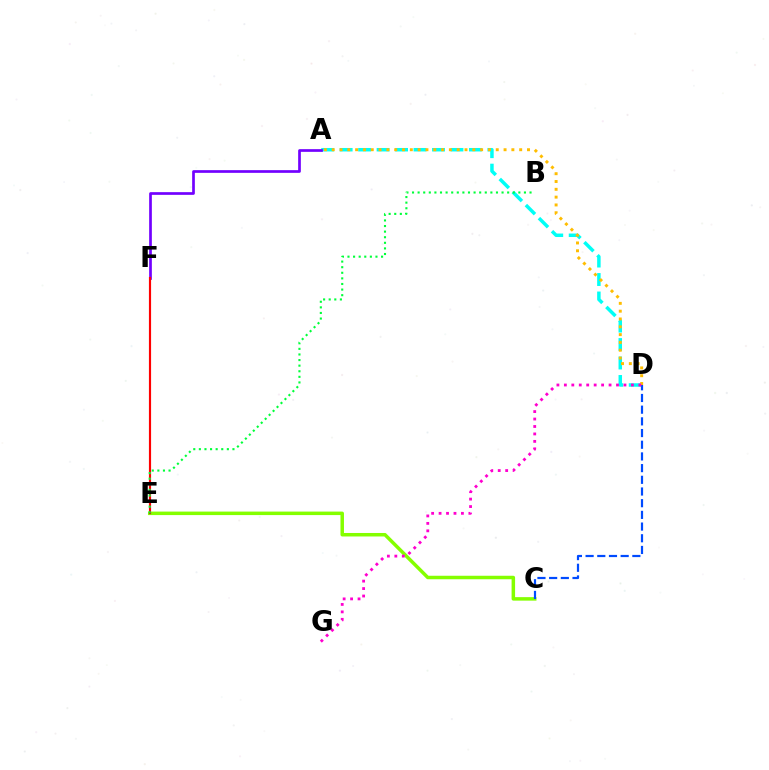{('C', 'E'): [{'color': '#84ff00', 'line_style': 'solid', 'thickness': 2.52}], ('A', 'D'): [{'color': '#00fff6', 'line_style': 'dashed', 'thickness': 2.51}, {'color': '#ffbd00', 'line_style': 'dotted', 'thickness': 2.12}], ('A', 'F'): [{'color': '#7200ff', 'line_style': 'solid', 'thickness': 1.94}], ('C', 'D'): [{'color': '#004bff', 'line_style': 'dashed', 'thickness': 1.59}], ('E', 'F'): [{'color': '#ff0000', 'line_style': 'solid', 'thickness': 1.56}], ('D', 'G'): [{'color': '#ff00cf', 'line_style': 'dotted', 'thickness': 2.02}], ('B', 'E'): [{'color': '#00ff39', 'line_style': 'dotted', 'thickness': 1.52}]}